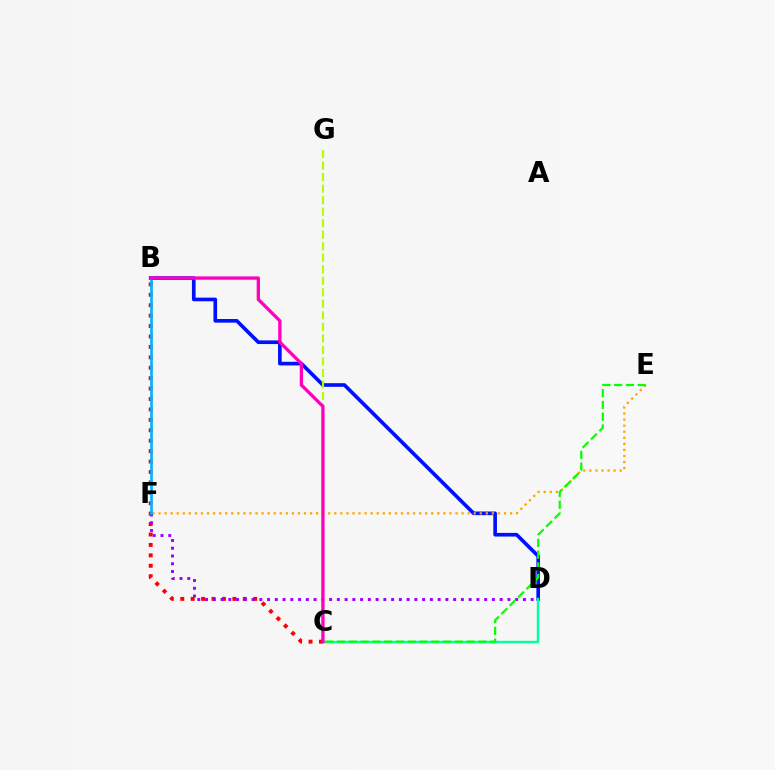{('B', 'D'): [{'color': '#0010ff', 'line_style': 'solid', 'thickness': 2.63}], ('C', 'G'): [{'color': '#b3ff00', 'line_style': 'dashed', 'thickness': 1.57}], ('C', 'D'): [{'color': '#00ff9d', 'line_style': 'solid', 'thickness': 1.73}], ('B', 'C'): [{'color': '#ff0000', 'line_style': 'dotted', 'thickness': 2.83}, {'color': '#ff00bd', 'line_style': 'solid', 'thickness': 2.38}], ('E', 'F'): [{'color': '#ffa500', 'line_style': 'dotted', 'thickness': 1.65}], ('D', 'F'): [{'color': '#9b00ff', 'line_style': 'dotted', 'thickness': 2.11}], ('B', 'F'): [{'color': '#00b5ff', 'line_style': 'solid', 'thickness': 1.92}], ('C', 'E'): [{'color': '#08ff00', 'line_style': 'dashed', 'thickness': 1.6}]}